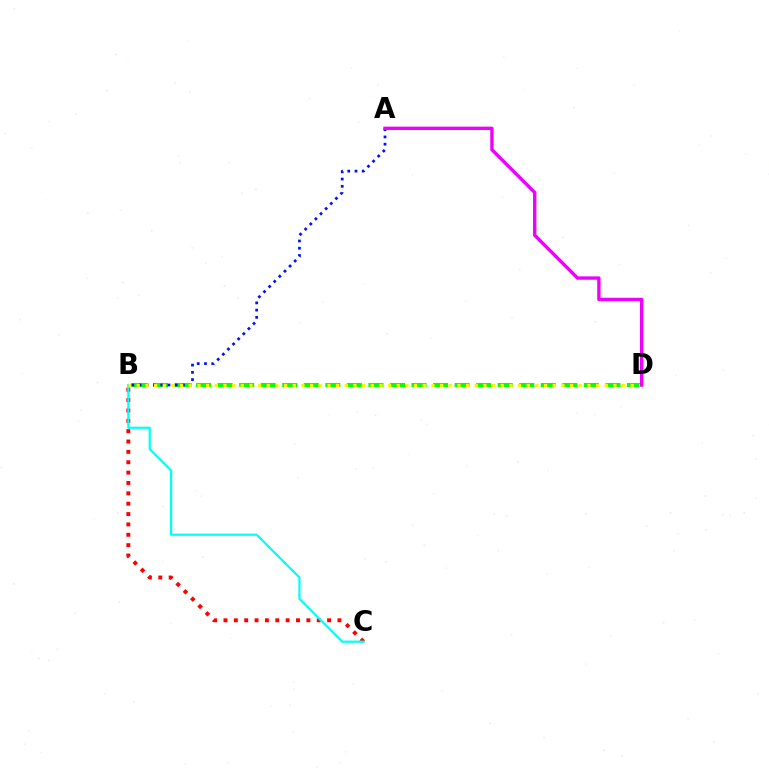{('B', 'C'): [{'color': '#ff0000', 'line_style': 'dotted', 'thickness': 2.82}, {'color': '#00fff6', 'line_style': 'solid', 'thickness': 1.59}], ('B', 'D'): [{'color': '#08ff00', 'line_style': 'dashed', 'thickness': 2.93}, {'color': '#fcf500', 'line_style': 'dotted', 'thickness': 2.35}], ('A', 'B'): [{'color': '#0010ff', 'line_style': 'dotted', 'thickness': 1.97}], ('A', 'D'): [{'color': '#ee00ff', 'line_style': 'solid', 'thickness': 2.43}]}